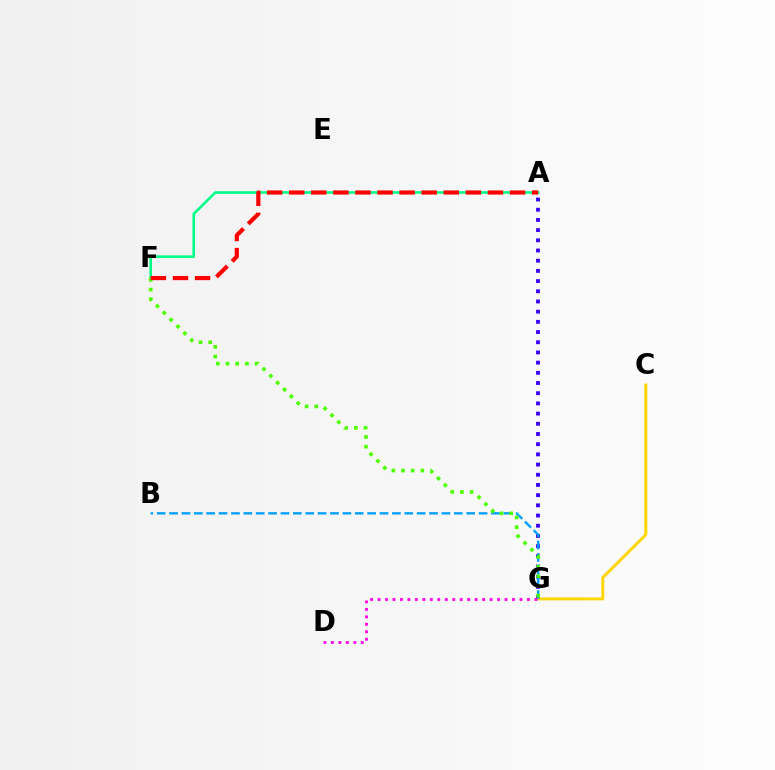{('A', 'G'): [{'color': '#3700ff', 'line_style': 'dotted', 'thickness': 2.77}], ('A', 'F'): [{'color': '#00ff86', 'line_style': 'solid', 'thickness': 1.87}, {'color': '#ff0000', 'line_style': 'dashed', 'thickness': 3.0}], ('C', 'G'): [{'color': '#ffd500', 'line_style': 'solid', 'thickness': 2.13}], ('B', 'G'): [{'color': '#009eff', 'line_style': 'dashed', 'thickness': 1.68}], ('F', 'G'): [{'color': '#4fff00', 'line_style': 'dotted', 'thickness': 2.63}], ('D', 'G'): [{'color': '#ff00ed', 'line_style': 'dotted', 'thickness': 2.03}]}